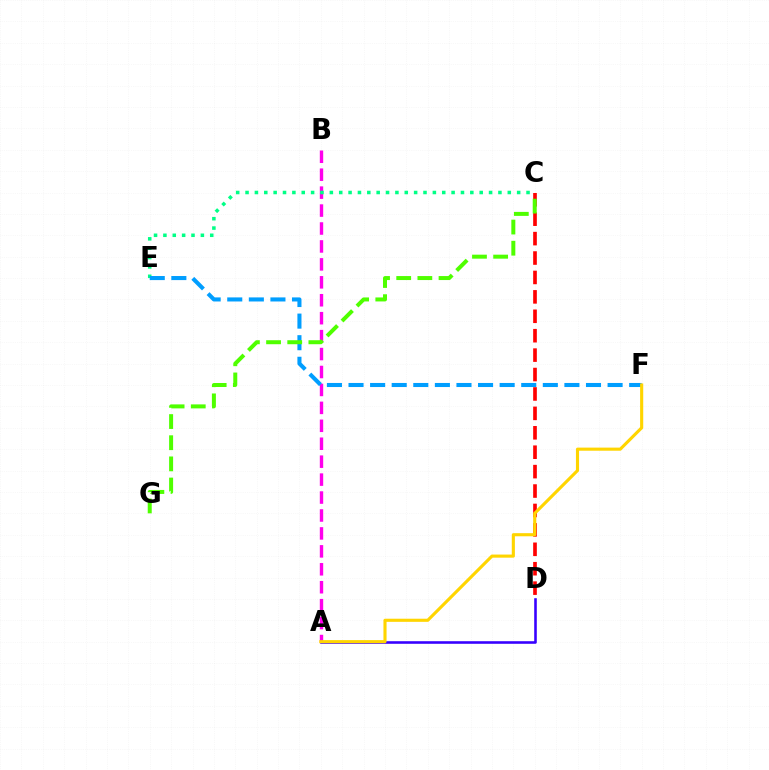{('A', 'D'): [{'color': '#3700ff', 'line_style': 'solid', 'thickness': 1.86}], ('C', 'D'): [{'color': '#ff0000', 'line_style': 'dashed', 'thickness': 2.64}], ('A', 'B'): [{'color': '#ff00ed', 'line_style': 'dashed', 'thickness': 2.44}], ('C', 'E'): [{'color': '#00ff86', 'line_style': 'dotted', 'thickness': 2.54}], ('E', 'F'): [{'color': '#009eff', 'line_style': 'dashed', 'thickness': 2.93}], ('C', 'G'): [{'color': '#4fff00', 'line_style': 'dashed', 'thickness': 2.87}], ('A', 'F'): [{'color': '#ffd500', 'line_style': 'solid', 'thickness': 2.24}]}